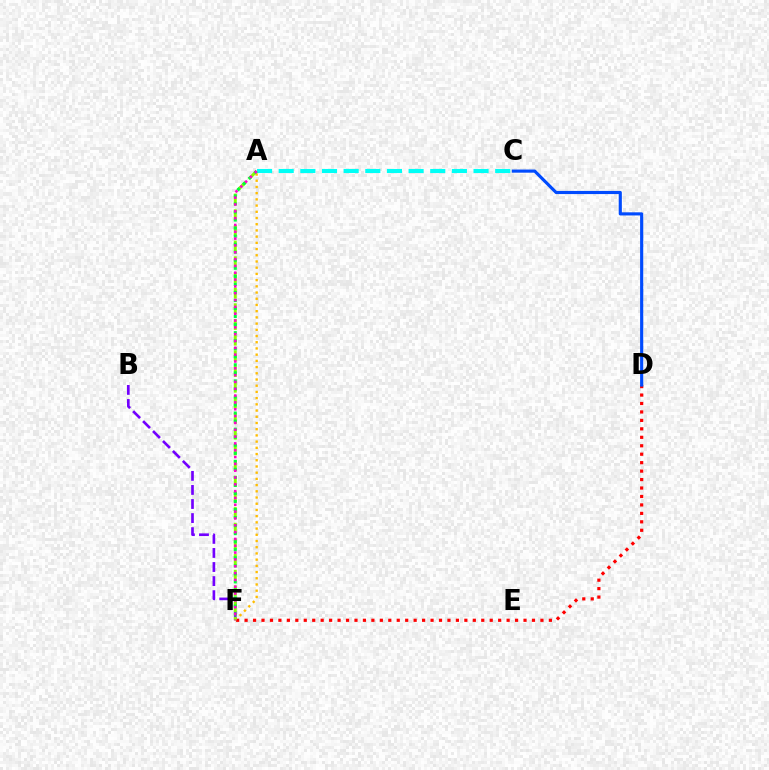{('B', 'F'): [{'color': '#7200ff', 'line_style': 'dashed', 'thickness': 1.91}], ('A', 'F'): [{'color': '#ffbd00', 'line_style': 'dotted', 'thickness': 1.69}, {'color': '#84ff00', 'line_style': 'dashed', 'thickness': 2.13}, {'color': '#00ff39', 'line_style': 'dotted', 'thickness': 2.18}, {'color': '#ff00cf', 'line_style': 'dotted', 'thickness': 1.85}], ('D', 'F'): [{'color': '#ff0000', 'line_style': 'dotted', 'thickness': 2.3}], ('A', 'C'): [{'color': '#00fff6', 'line_style': 'dashed', 'thickness': 2.94}], ('C', 'D'): [{'color': '#004bff', 'line_style': 'solid', 'thickness': 2.26}]}